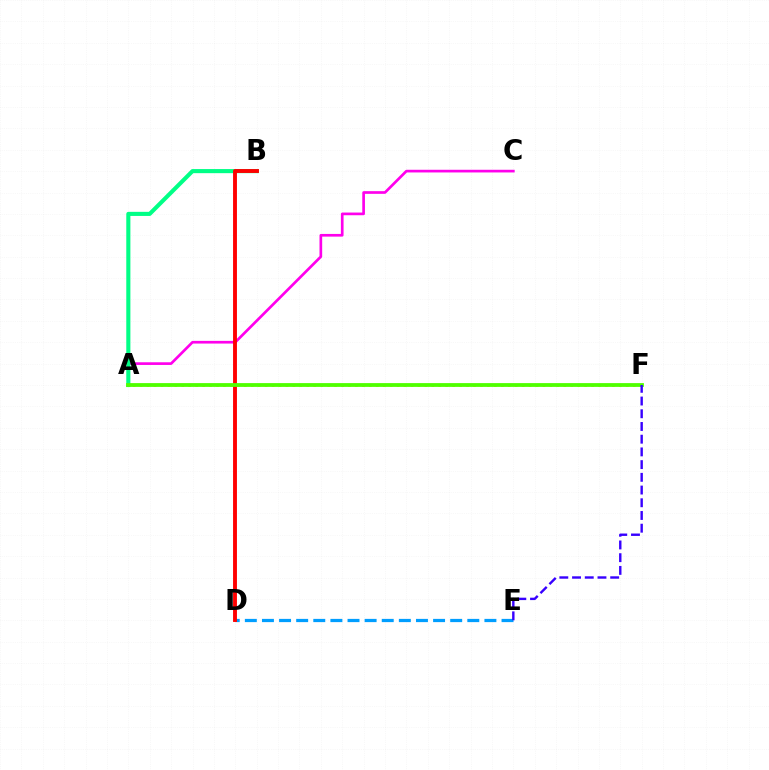{('A', 'F'): [{'color': '#ffd500', 'line_style': 'dotted', 'thickness': 1.89}, {'color': '#4fff00', 'line_style': 'solid', 'thickness': 2.73}], ('A', 'C'): [{'color': '#ff00ed', 'line_style': 'solid', 'thickness': 1.93}], ('A', 'B'): [{'color': '#00ff86', 'line_style': 'solid', 'thickness': 2.96}], ('D', 'E'): [{'color': '#009eff', 'line_style': 'dashed', 'thickness': 2.32}], ('B', 'D'): [{'color': '#ff0000', 'line_style': 'solid', 'thickness': 2.8}], ('E', 'F'): [{'color': '#3700ff', 'line_style': 'dashed', 'thickness': 1.73}]}